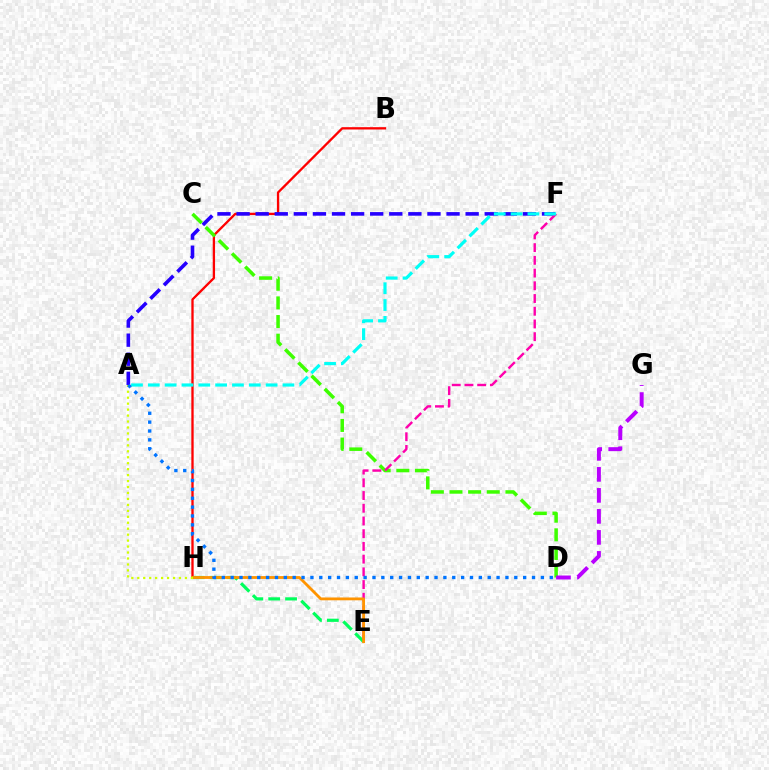{('B', 'H'): [{'color': '#ff0000', 'line_style': 'solid', 'thickness': 1.67}], ('C', 'D'): [{'color': '#3dff00', 'line_style': 'dashed', 'thickness': 2.53}], ('E', 'H'): [{'color': '#00ff5c', 'line_style': 'dashed', 'thickness': 2.29}, {'color': '#ff9400', 'line_style': 'solid', 'thickness': 2.03}], ('A', 'F'): [{'color': '#2500ff', 'line_style': 'dashed', 'thickness': 2.59}, {'color': '#00fff6', 'line_style': 'dashed', 'thickness': 2.29}], ('E', 'F'): [{'color': '#ff00ac', 'line_style': 'dashed', 'thickness': 1.73}], ('D', 'G'): [{'color': '#b900ff', 'line_style': 'dashed', 'thickness': 2.85}], ('A', 'H'): [{'color': '#d1ff00', 'line_style': 'dotted', 'thickness': 1.62}], ('A', 'D'): [{'color': '#0074ff', 'line_style': 'dotted', 'thickness': 2.41}]}